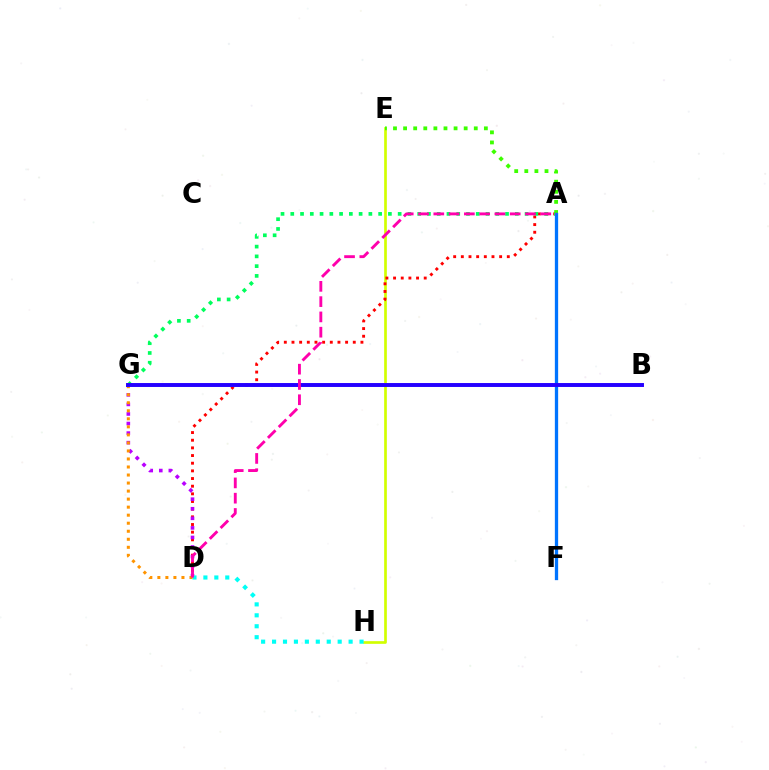{('E', 'H'): [{'color': '#d1ff00', 'line_style': 'solid', 'thickness': 1.93}], ('A', 'D'): [{'color': '#ff0000', 'line_style': 'dotted', 'thickness': 2.08}, {'color': '#ff00ac', 'line_style': 'dashed', 'thickness': 2.08}], ('A', 'G'): [{'color': '#00ff5c', 'line_style': 'dotted', 'thickness': 2.65}], ('D', 'G'): [{'color': '#b900ff', 'line_style': 'dotted', 'thickness': 2.6}, {'color': '#ff9400', 'line_style': 'dotted', 'thickness': 2.18}], ('A', 'E'): [{'color': '#3dff00', 'line_style': 'dotted', 'thickness': 2.74}], ('D', 'H'): [{'color': '#00fff6', 'line_style': 'dotted', 'thickness': 2.97}], ('A', 'F'): [{'color': '#0074ff', 'line_style': 'solid', 'thickness': 2.37}], ('B', 'G'): [{'color': '#2500ff', 'line_style': 'solid', 'thickness': 2.83}]}